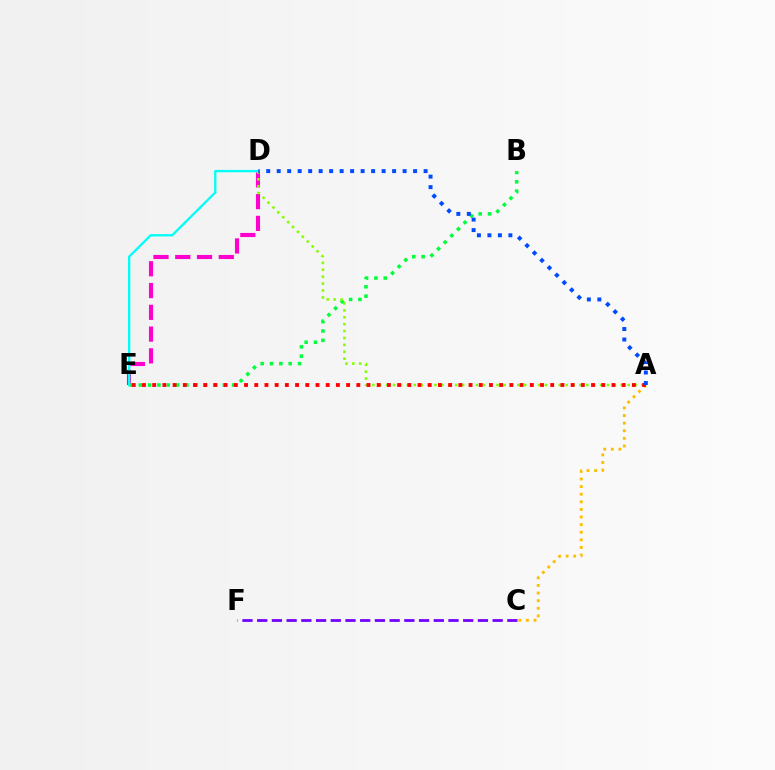{('C', 'F'): [{'color': '#7200ff', 'line_style': 'dashed', 'thickness': 2.0}], ('D', 'E'): [{'color': '#ff00cf', 'line_style': 'dashed', 'thickness': 2.96}, {'color': '#00fff6', 'line_style': 'solid', 'thickness': 1.67}], ('B', 'E'): [{'color': '#00ff39', 'line_style': 'dotted', 'thickness': 2.54}], ('A', 'D'): [{'color': '#84ff00', 'line_style': 'dotted', 'thickness': 1.88}, {'color': '#004bff', 'line_style': 'dotted', 'thickness': 2.85}], ('A', 'C'): [{'color': '#ffbd00', 'line_style': 'dotted', 'thickness': 2.07}], ('A', 'E'): [{'color': '#ff0000', 'line_style': 'dotted', 'thickness': 2.77}]}